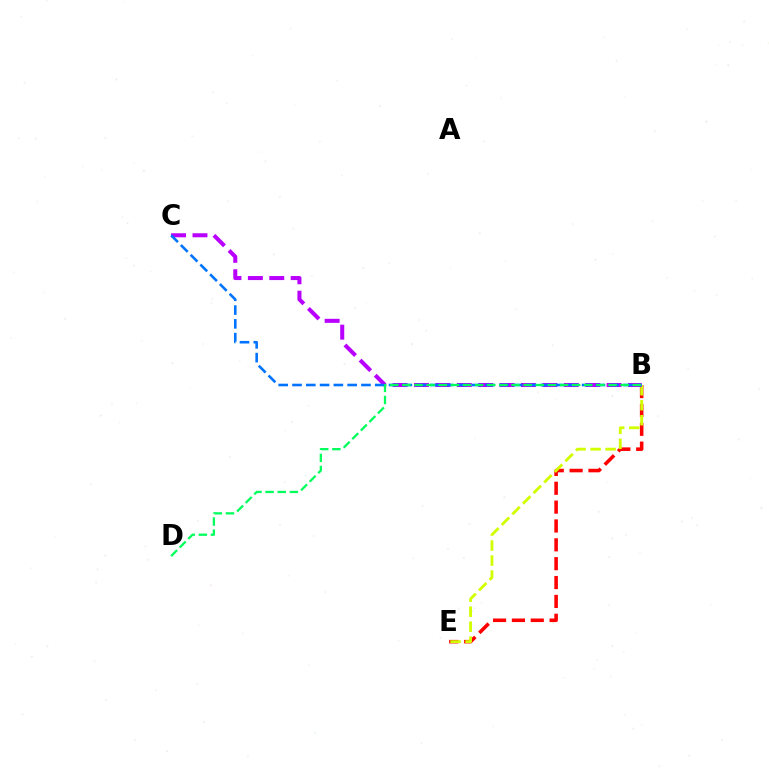{('B', 'E'): [{'color': '#ff0000', 'line_style': 'dashed', 'thickness': 2.56}, {'color': '#d1ff00', 'line_style': 'dashed', 'thickness': 2.04}], ('B', 'C'): [{'color': '#b900ff', 'line_style': 'dashed', 'thickness': 2.91}, {'color': '#0074ff', 'line_style': 'dashed', 'thickness': 1.87}], ('B', 'D'): [{'color': '#00ff5c', 'line_style': 'dashed', 'thickness': 1.65}]}